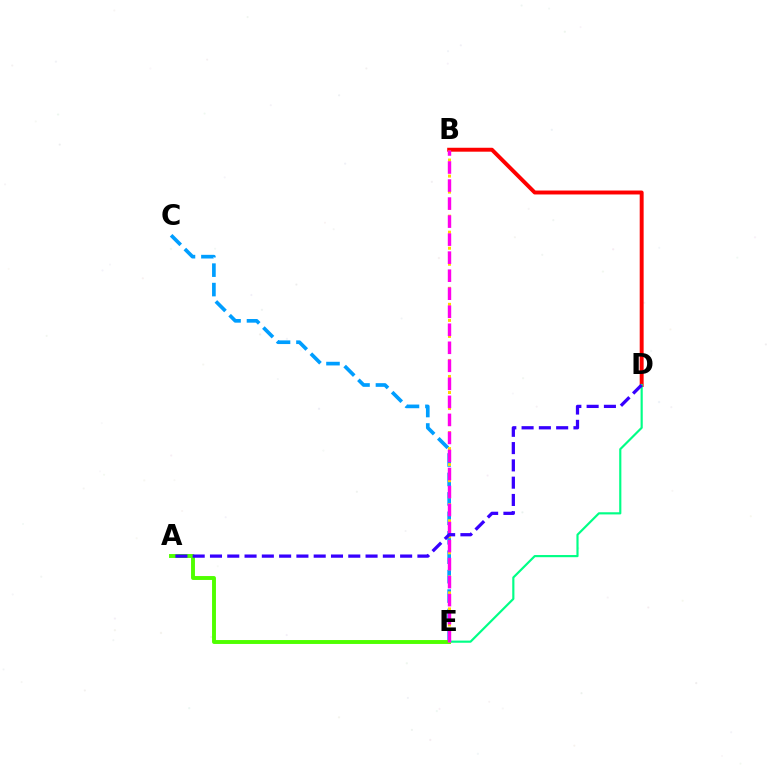{('B', 'D'): [{'color': '#ff0000', 'line_style': 'solid', 'thickness': 2.83}], ('C', 'E'): [{'color': '#009eff', 'line_style': 'dashed', 'thickness': 2.64}], ('D', 'E'): [{'color': '#00ff86', 'line_style': 'solid', 'thickness': 1.56}], ('A', 'E'): [{'color': '#4fff00', 'line_style': 'solid', 'thickness': 2.81}], ('B', 'E'): [{'color': '#ffd500', 'line_style': 'dotted', 'thickness': 2.18}, {'color': '#ff00ed', 'line_style': 'dashed', 'thickness': 2.45}], ('A', 'D'): [{'color': '#3700ff', 'line_style': 'dashed', 'thickness': 2.35}]}